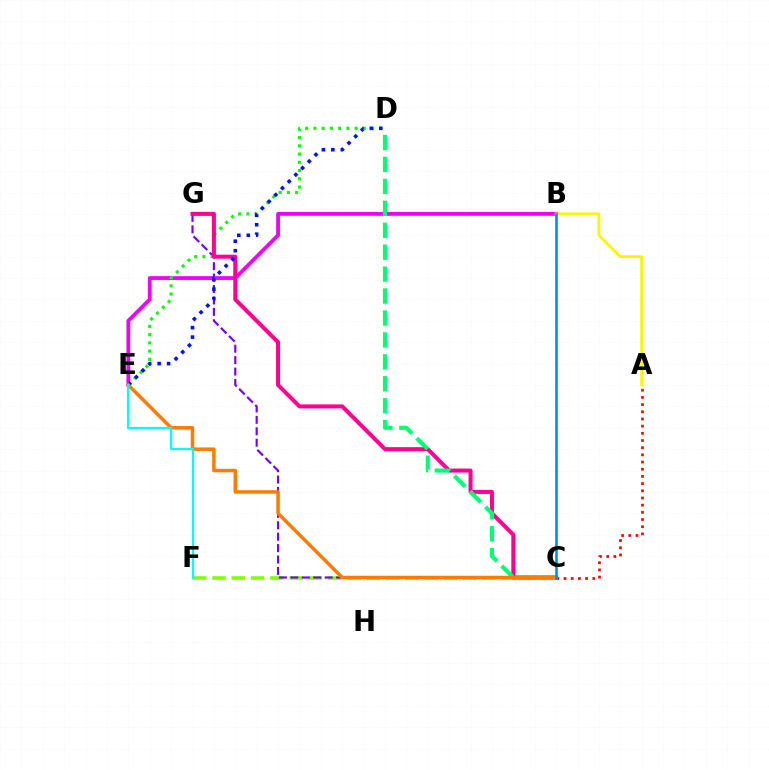{('B', 'E'): [{'color': '#ee00ff', 'line_style': 'solid', 'thickness': 2.75}], ('C', 'F'): [{'color': '#84ff00', 'line_style': 'dashed', 'thickness': 2.62}], ('C', 'G'): [{'color': '#7200ff', 'line_style': 'dashed', 'thickness': 1.55}, {'color': '#ff0094', 'line_style': 'solid', 'thickness': 2.89}], ('D', 'E'): [{'color': '#08ff00', 'line_style': 'dotted', 'thickness': 2.24}, {'color': '#0010ff', 'line_style': 'dotted', 'thickness': 2.57}], ('A', 'C'): [{'color': '#ff0000', 'line_style': 'dotted', 'thickness': 1.95}], ('C', 'D'): [{'color': '#00ff74', 'line_style': 'dashed', 'thickness': 2.98}], ('A', 'B'): [{'color': '#fcf500', 'line_style': 'solid', 'thickness': 2.01}], ('C', 'E'): [{'color': '#ff7c00', 'line_style': 'solid', 'thickness': 2.52}], ('E', 'F'): [{'color': '#00fff6', 'line_style': 'solid', 'thickness': 1.61}], ('B', 'C'): [{'color': '#008cff', 'line_style': 'solid', 'thickness': 1.88}]}